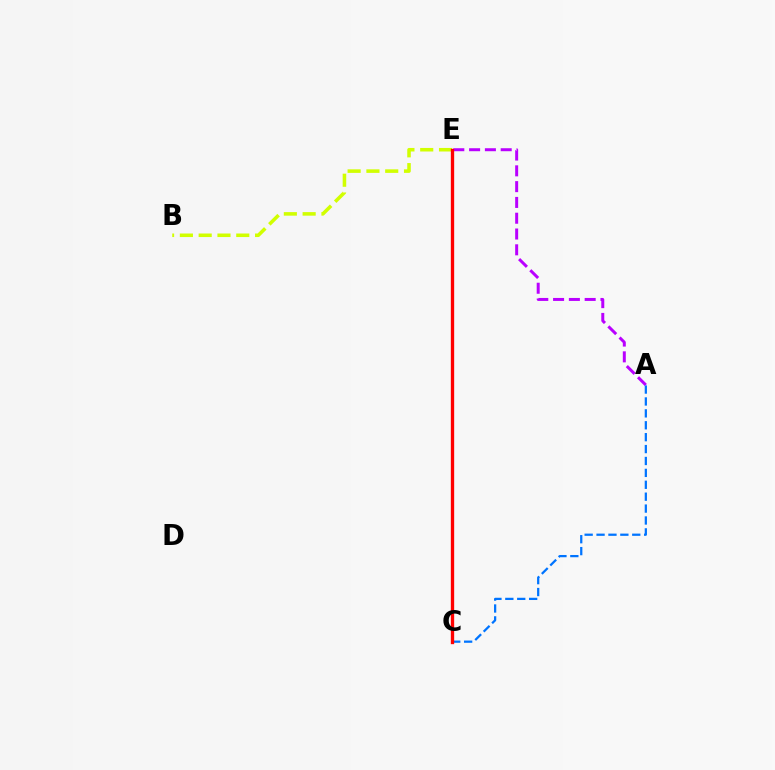{('A', 'E'): [{'color': '#b900ff', 'line_style': 'dashed', 'thickness': 2.15}], ('A', 'C'): [{'color': '#0074ff', 'line_style': 'dashed', 'thickness': 1.62}], ('B', 'E'): [{'color': '#d1ff00', 'line_style': 'dashed', 'thickness': 2.55}], ('C', 'E'): [{'color': '#00ff5c', 'line_style': 'solid', 'thickness': 1.9}, {'color': '#ff0000', 'line_style': 'solid', 'thickness': 2.4}]}